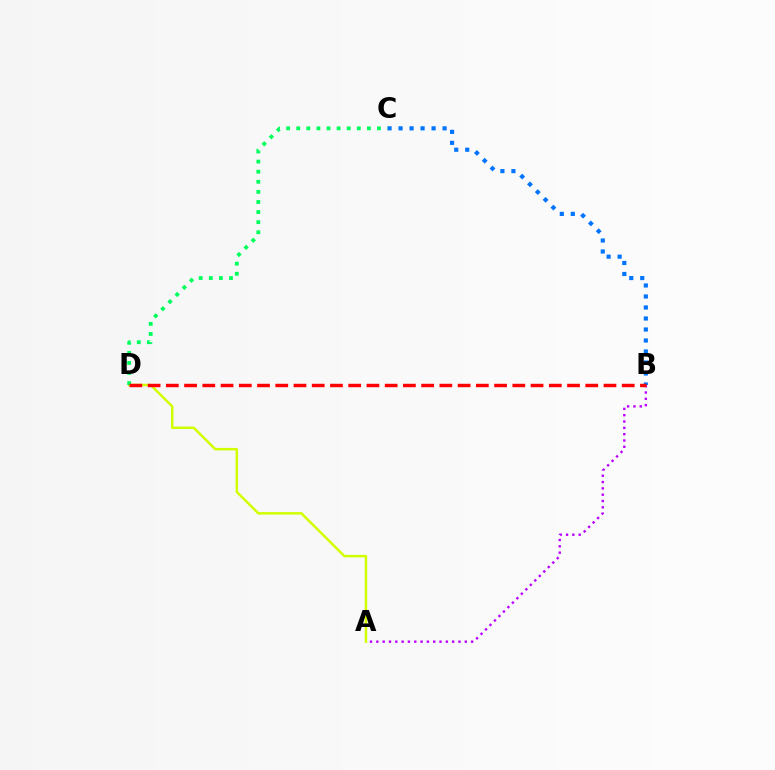{('B', 'C'): [{'color': '#0074ff', 'line_style': 'dotted', 'thickness': 2.99}], ('A', 'D'): [{'color': '#d1ff00', 'line_style': 'solid', 'thickness': 1.79}], ('A', 'B'): [{'color': '#b900ff', 'line_style': 'dotted', 'thickness': 1.72}], ('C', 'D'): [{'color': '#00ff5c', 'line_style': 'dotted', 'thickness': 2.74}], ('B', 'D'): [{'color': '#ff0000', 'line_style': 'dashed', 'thickness': 2.48}]}